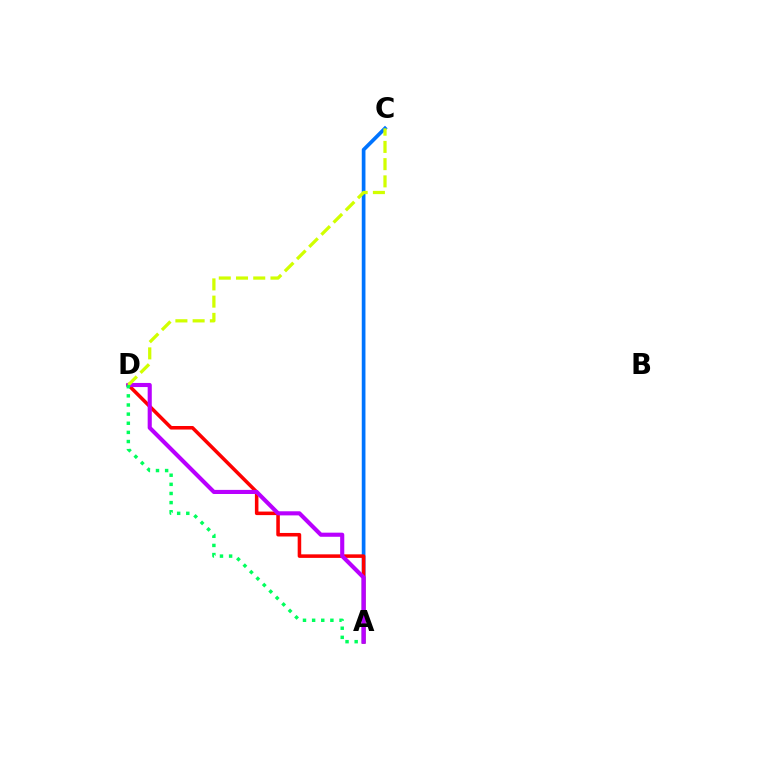{('A', 'C'): [{'color': '#0074ff', 'line_style': 'solid', 'thickness': 2.66}], ('A', 'D'): [{'color': '#ff0000', 'line_style': 'solid', 'thickness': 2.55}, {'color': '#b900ff', 'line_style': 'solid', 'thickness': 2.96}, {'color': '#00ff5c', 'line_style': 'dotted', 'thickness': 2.48}], ('C', 'D'): [{'color': '#d1ff00', 'line_style': 'dashed', 'thickness': 2.34}]}